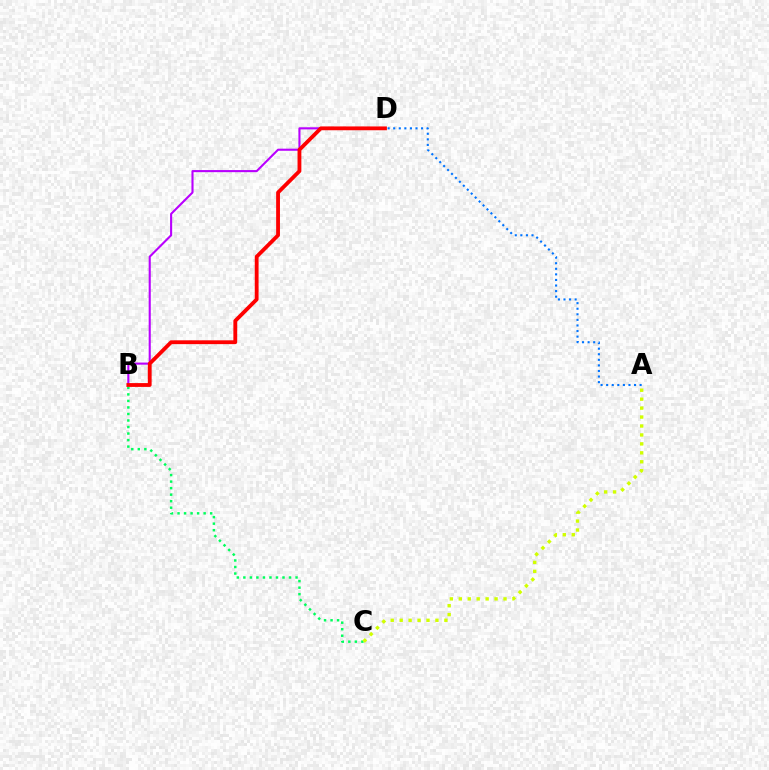{('B', 'D'): [{'color': '#b900ff', 'line_style': 'solid', 'thickness': 1.51}, {'color': '#ff0000', 'line_style': 'solid', 'thickness': 2.75}], ('B', 'C'): [{'color': '#00ff5c', 'line_style': 'dotted', 'thickness': 1.77}], ('A', 'D'): [{'color': '#0074ff', 'line_style': 'dotted', 'thickness': 1.51}], ('A', 'C'): [{'color': '#d1ff00', 'line_style': 'dotted', 'thickness': 2.43}]}